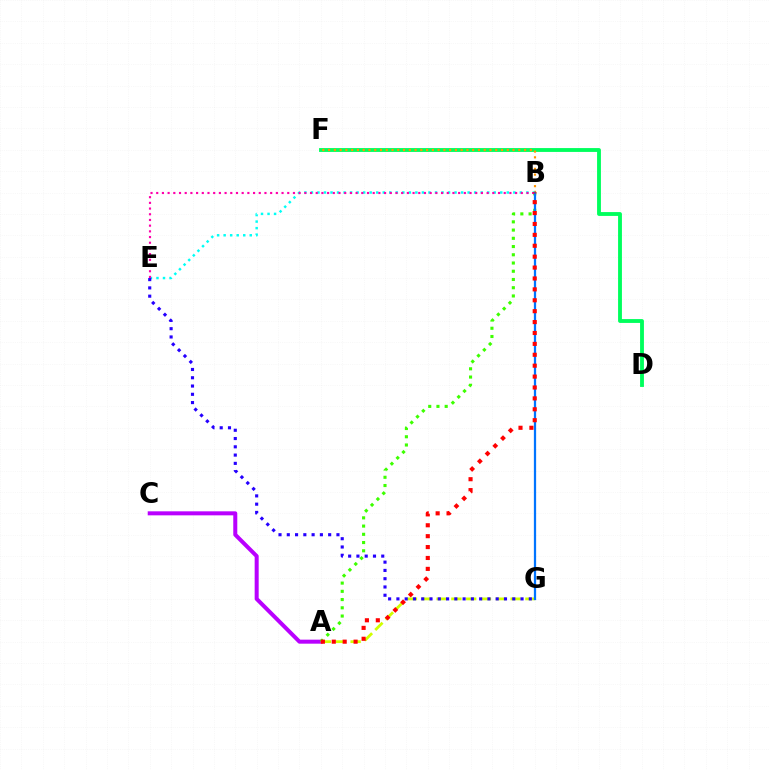{('D', 'F'): [{'color': '#00ff5c', 'line_style': 'solid', 'thickness': 2.77}], ('A', 'C'): [{'color': '#b900ff', 'line_style': 'solid', 'thickness': 2.89}], ('B', 'F'): [{'color': '#ff9400', 'line_style': 'dotted', 'thickness': 1.57}], ('A', 'G'): [{'color': '#d1ff00', 'line_style': 'dashed', 'thickness': 2.01}], ('A', 'B'): [{'color': '#3dff00', 'line_style': 'dotted', 'thickness': 2.24}, {'color': '#ff0000', 'line_style': 'dotted', 'thickness': 2.96}], ('B', 'E'): [{'color': '#00fff6', 'line_style': 'dotted', 'thickness': 1.77}, {'color': '#ff00ac', 'line_style': 'dotted', 'thickness': 1.55}], ('B', 'G'): [{'color': '#0074ff', 'line_style': 'solid', 'thickness': 1.62}], ('E', 'G'): [{'color': '#2500ff', 'line_style': 'dotted', 'thickness': 2.25}]}